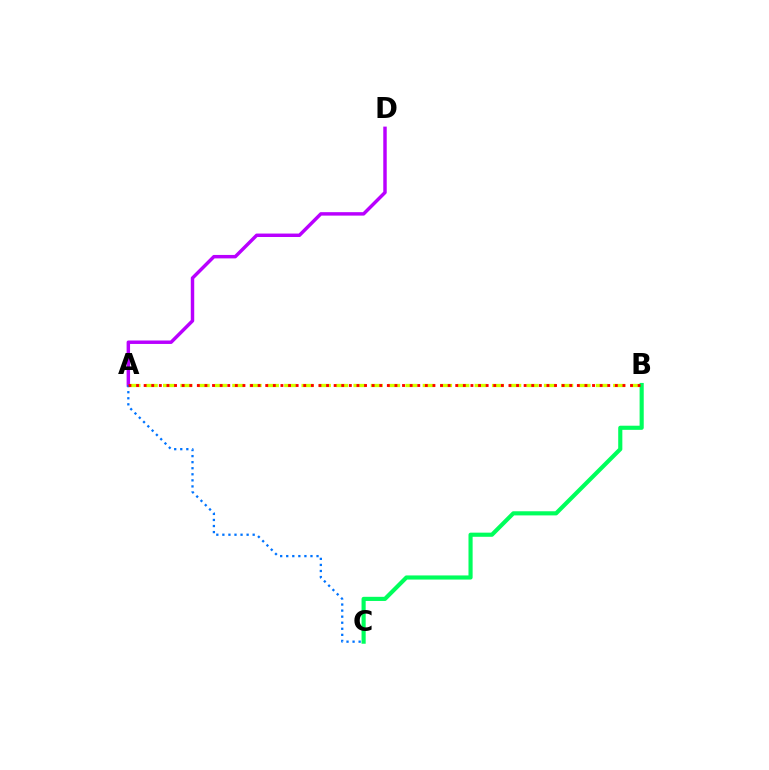{('A', 'B'): [{'color': '#d1ff00', 'line_style': 'dashed', 'thickness': 2.35}, {'color': '#ff0000', 'line_style': 'dotted', 'thickness': 2.06}], ('A', 'D'): [{'color': '#b900ff', 'line_style': 'solid', 'thickness': 2.48}], ('A', 'C'): [{'color': '#0074ff', 'line_style': 'dotted', 'thickness': 1.65}], ('B', 'C'): [{'color': '#00ff5c', 'line_style': 'solid', 'thickness': 2.98}]}